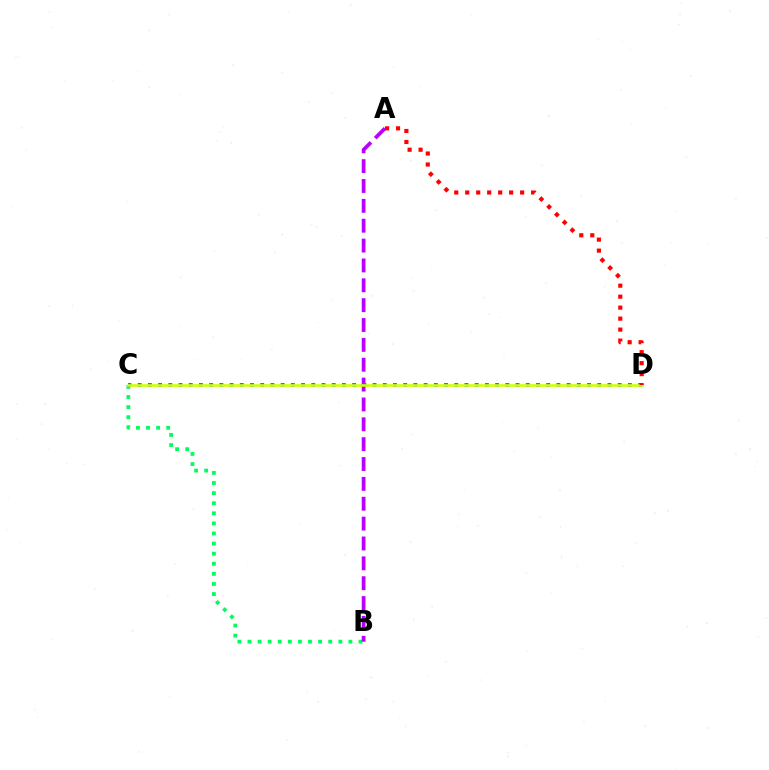{('B', 'C'): [{'color': '#00ff5c', 'line_style': 'dotted', 'thickness': 2.74}], ('A', 'B'): [{'color': '#b900ff', 'line_style': 'dashed', 'thickness': 2.7}], ('C', 'D'): [{'color': '#0074ff', 'line_style': 'dotted', 'thickness': 2.77}, {'color': '#d1ff00', 'line_style': 'solid', 'thickness': 1.88}], ('A', 'D'): [{'color': '#ff0000', 'line_style': 'dotted', 'thickness': 2.98}]}